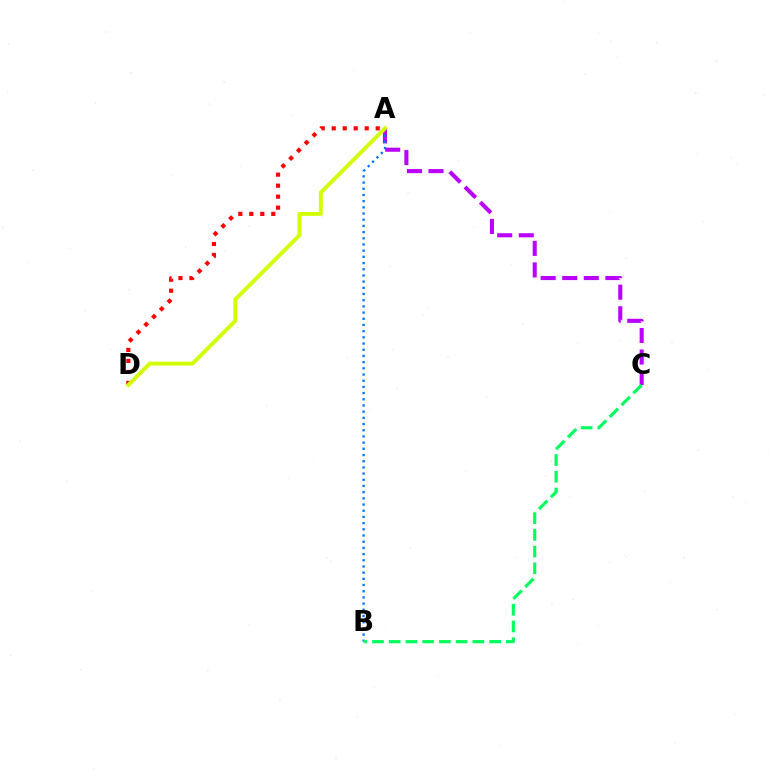{('A', 'C'): [{'color': '#b900ff', 'line_style': 'dashed', 'thickness': 2.93}], ('A', 'D'): [{'color': '#ff0000', 'line_style': 'dotted', 'thickness': 2.99}, {'color': '#d1ff00', 'line_style': 'solid', 'thickness': 2.8}], ('A', 'B'): [{'color': '#0074ff', 'line_style': 'dotted', 'thickness': 1.68}], ('B', 'C'): [{'color': '#00ff5c', 'line_style': 'dashed', 'thickness': 2.27}]}